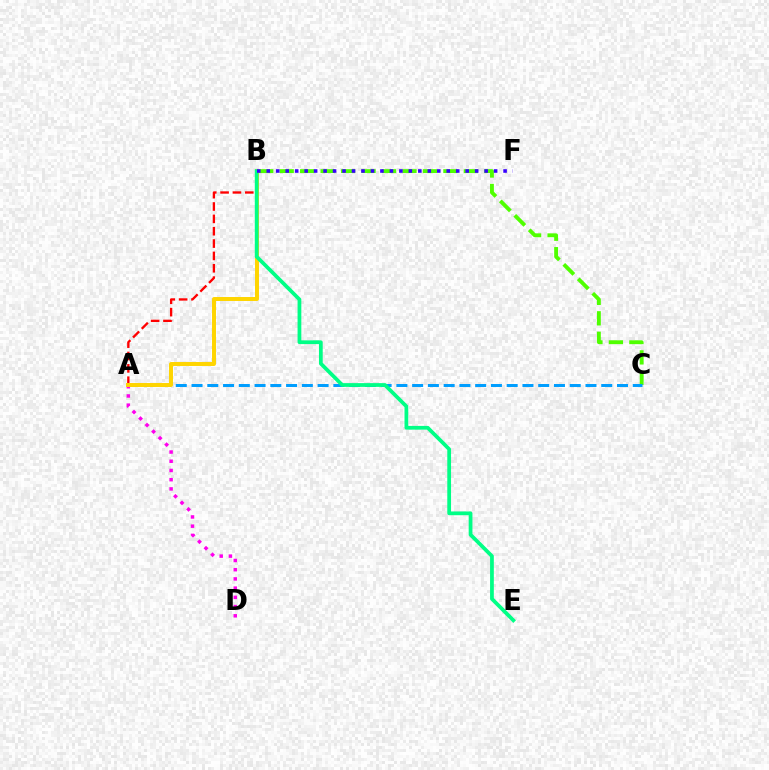{('B', 'C'): [{'color': '#4fff00', 'line_style': 'dashed', 'thickness': 2.78}], ('A', 'B'): [{'color': '#ff0000', 'line_style': 'dashed', 'thickness': 1.68}, {'color': '#ffd500', 'line_style': 'solid', 'thickness': 2.85}], ('A', 'D'): [{'color': '#ff00ed', 'line_style': 'dotted', 'thickness': 2.51}], ('A', 'C'): [{'color': '#009eff', 'line_style': 'dashed', 'thickness': 2.14}], ('B', 'E'): [{'color': '#00ff86', 'line_style': 'solid', 'thickness': 2.7}], ('B', 'F'): [{'color': '#3700ff', 'line_style': 'dotted', 'thickness': 2.57}]}